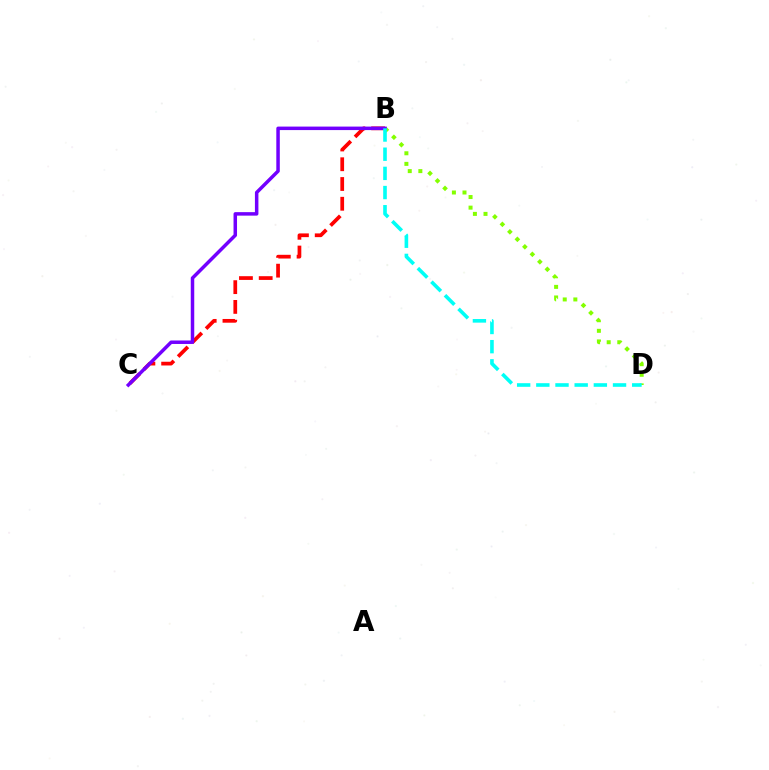{('B', 'C'): [{'color': '#ff0000', 'line_style': 'dashed', 'thickness': 2.68}, {'color': '#7200ff', 'line_style': 'solid', 'thickness': 2.52}], ('B', 'D'): [{'color': '#84ff00', 'line_style': 'dotted', 'thickness': 2.88}, {'color': '#00fff6', 'line_style': 'dashed', 'thickness': 2.6}]}